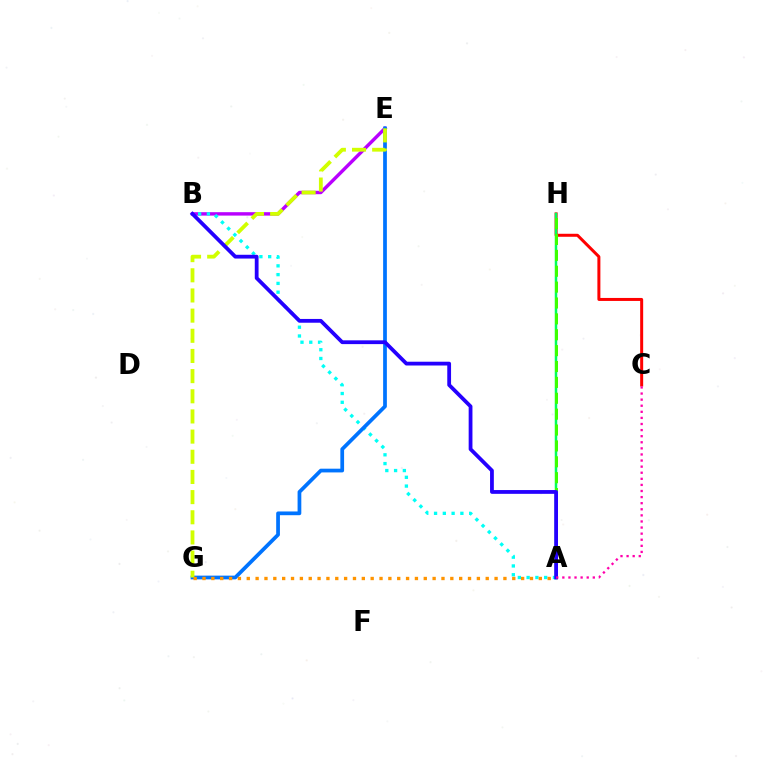{('B', 'E'): [{'color': '#b900ff', 'line_style': 'solid', 'thickness': 2.45}], ('A', 'B'): [{'color': '#00fff6', 'line_style': 'dotted', 'thickness': 2.38}, {'color': '#2500ff', 'line_style': 'solid', 'thickness': 2.72}], ('C', 'H'): [{'color': '#ff0000', 'line_style': 'solid', 'thickness': 2.16}], ('A', 'H'): [{'color': '#00ff5c', 'line_style': 'solid', 'thickness': 1.8}, {'color': '#3dff00', 'line_style': 'dashed', 'thickness': 2.16}], ('E', 'G'): [{'color': '#0074ff', 'line_style': 'solid', 'thickness': 2.69}, {'color': '#d1ff00', 'line_style': 'dashed', 'thickness': 2.74}], ('A', 'G'): [{'color': '#ff9400', 'line_style': 'dotted', 'thickness': 2.4}], ('A', 'C'): [{'color': '#ff00ac', 'line_style': 'dotted', 'thickness': 1.65}]}